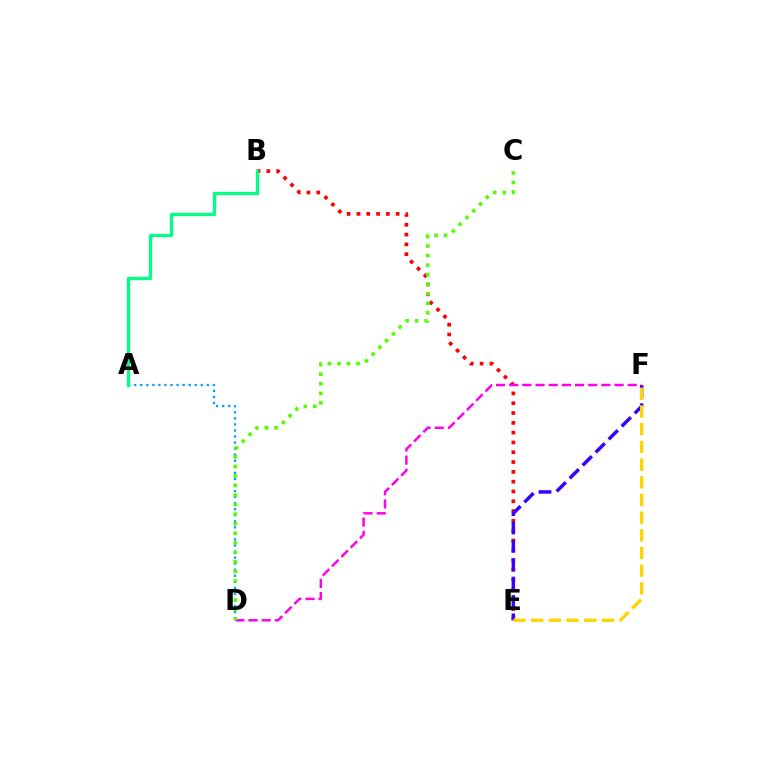{('A', 'D'): [{'color': '#009eff', 'line_style': 'dotted', 'thickness': 1.64}], ('B', 'E'): [{'color': '#ff0000', 'line_style': 'dotted', 'thickness': 2.66}], ('E', 'F'): [{'color': '#3700ff', 'line_style': 'dashed', 'thickness': 2.5}, {'color': '#ffd500', 'line_style': 'dashed', 'thickness': 2.4}], ('D', 'F'): [{'color': '#ff00ed', 'line_style': 'dashed', 'thickness': 1.79}], ('C', 'D'): [{'color': '#4fff00', 'line_style': 'dotted', 'thickness': 2.59}], ('A', 'B'): [{'color': '#00ff86', 'line_style': 'solid', 'thickness': 2.36}]}